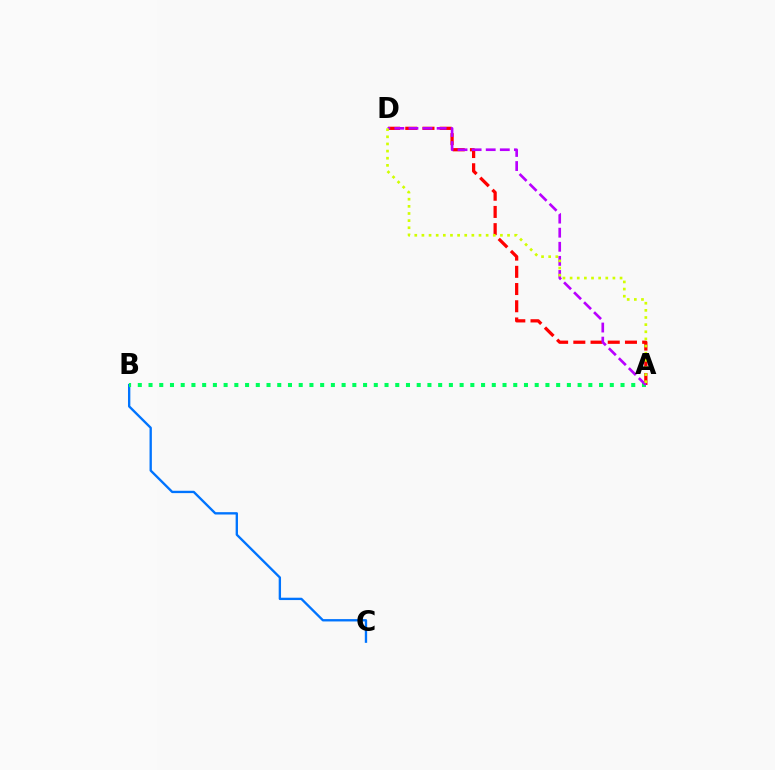{('A', 'D'): [{'color': '#ff0000', 'line_style': 'dashed', 'thickness': 2.34}, {'color': '#b900ff', 'line_style': 'dashed', 'thickness': 1.91}, {'color': '#d1ff00', 'line_style': 'dotted', 'thickness': 1.94}], ('B', 'C'): [{'color': '#0074ff', 'line_style': 'solid', 'thickness': 1.69}], ('A', 'B'): [{'color': '#00ff5c', 'line_style': 'dotted', 'thickness': 2.91}]}